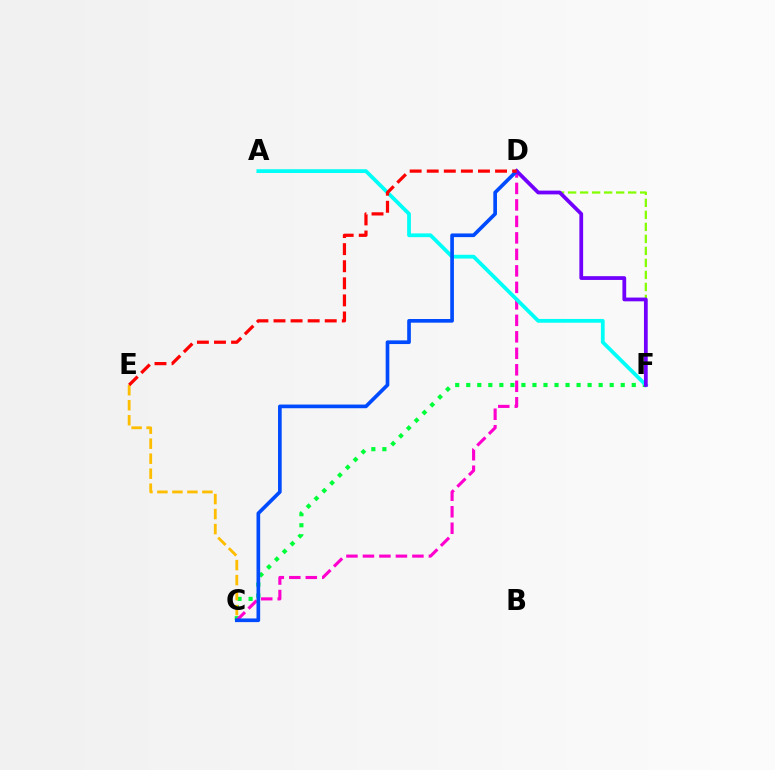{('C', 'F'): [{'color': '#00ff39', 'line_style': 'dotted', 'thickness': 3.0}], ('C', 'D'): [{'color': '#ff00cf', 'line_style': 'dashed', 'thickness': 2.24}, {'color': '#004bff', 'line_style': 'solid', 'thickness': 2.64}], ('A', 'F'): [{'color': '#00fff6', 'line_style': 'solid', 'thickness': 2.71}], ('C', 'E'): [{'color': '#ffbd00', 'line_style': 'dashed', 'thickness': 2.04}], ('D', 'F'): [{'color': '#84ff00', 'line_style': 'dashed', 'thickness': 1.63}, {'color': '#7200ff', 'line_style': 'solid', 'thickness': 2.71}], ('D', 'E'): [{'color': '#ff0000', 'line_style': 'dashed', 'thickness': 2.32}]}